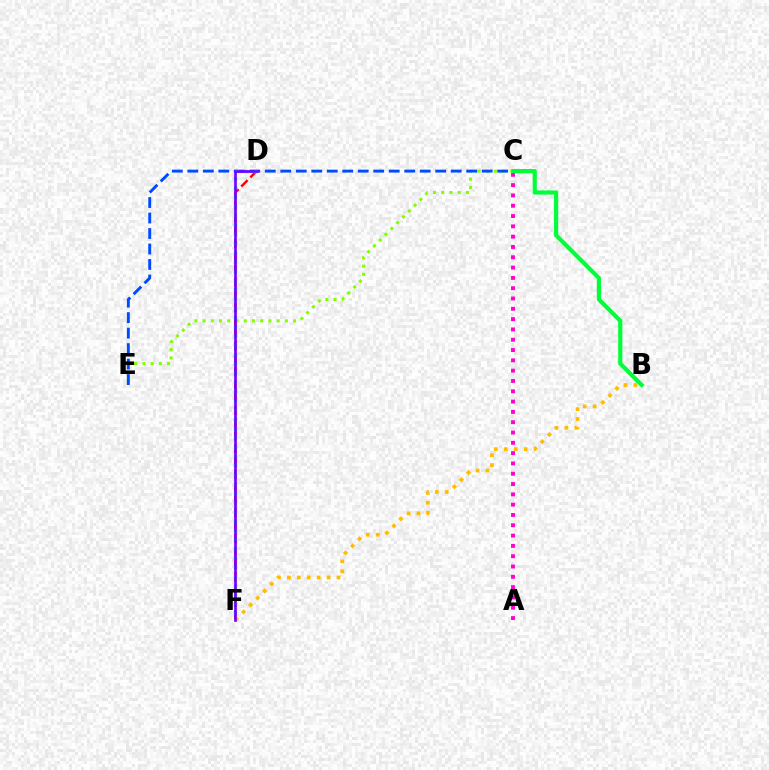{('D', 'F'): [{'color': '#ff0000', 'line_style': 'dashed', 'thickness': 1.74}, {'color': '#00fff6', 'line_style': 'dotted', 'thickness': 2.51}, {'color': '#7200ff', 'line_style': 'solid', 'thickness': 1.9}], ('C', 'E'): [{'color': '#84ff00', 'line_style': 'dotted', 'thickness': 2.23}, {'color': '#004bff', 'line_style': 'dashed', 'thickness': 2.1}], ('A', 'C'): [{'color': '#ff00cf', 'line_style': 'dotted', 'thickness': 2.8}], ('B', 'C'): [{'color': '#00ff39', 'line_style': 'solid', 'thickness': 2.99}], ('B', 'F'): [{'color': '#ffbd00', 'line_style': 'dotted', 'thickness': 2.7}]}